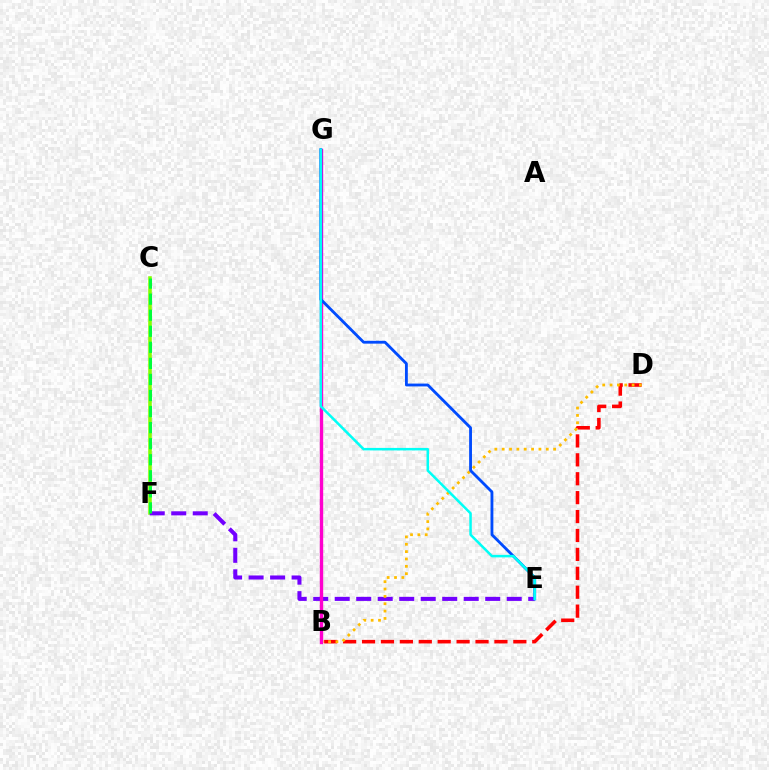{('C', 'F'): [{'color': '#84ff00', 'line_style': 'solid', 'thickness': 2.56}, {'color': '#00ff39', 'line_style': 'dashed', 'thickness': 2.18}], ('B', 'D'): [{'color': '#ff0000', 'line_style': 'dashed', 'thickness': 2.57}, {'color': '#ffbd00', 'line_style': 'dotted', 'thickness': 2.0}], ('E', 'F'): [{'color': '#7200ff', 'line_style': 'dashed', 'thickness': 2.92}], ('B', 'G'): [{'color': '#ff00cf', 'line_style': 'solid', 'thickness': 2.42}], ('E', 'G'): [{'color': '#004bff', 'line_style': 'solid', 'thickness': 2.04}, {'color': '#00fff6', 'line_style': 'solid', 'thickness': 1.81}]}